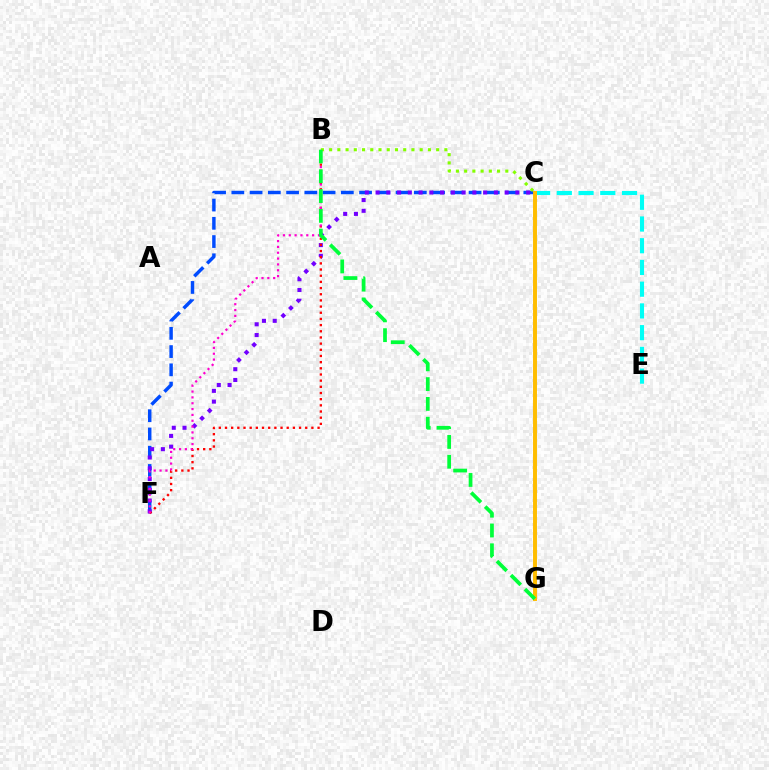{('C', 'F'): [{'color': '#004bff', 'line_style': 'dashed', 'thickness': 2.48}, {'color': '#7200ff', 'line_style': 'dotted', 'thickness': 2.92}], ('B', 'F'): [{'color': '#ff0000', 'line_style': 'dotted', 'thickness': 1.68}, {'color': '#ff00cf', 'line_style': 'dotted', 'thickness': 1.59}], ('C', 'E'): [{'color': '#00fff6', 'line_style': 'dashed', 'thickness': 2.95}], ('B', 'C'): [{'color': '#84ff00', 'line_style': 'dotted', 'thickness': 2.24}], ('C', 'G'): [{'color': '#ffbd00', 'line_style': 'solid', 'thickness': 2.84}], ('B', 'G'): [{'color': '#00ff39', 'line_style': 'dashed', 'thickness': 2.69}]}